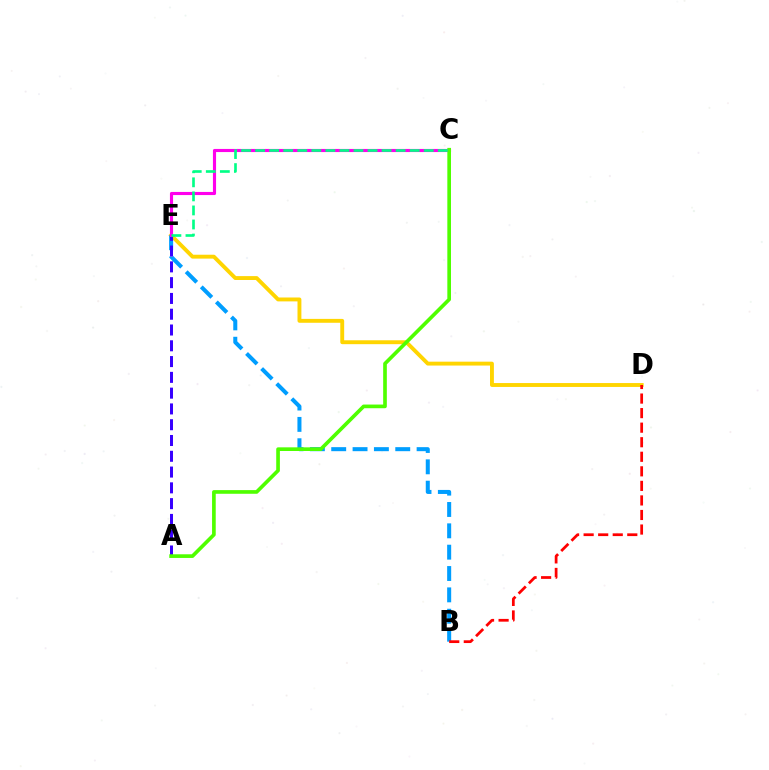{('D', 'E'): [{'color': '#ffd500', 'line_style': 'solid', 'thickness': 2.8}], ('B', 'E'): [{'color': '#009eff', 'line_style': 'dashed', 'thickness': 2.9}], ('A', 'E'): [{'color': '#3700ff', 'line_style': 'dashed', 'thickness': 2.14}], ('C', 'E'): [{'color': '#ff00ed', 'line_style': 'solid', 'thickness': 2.25}, {'color': '#00ff86', 'line_style': 'dashed', 'thickness': 1.91}], ('B', 'D'): [{'color': '#ff0000', 'line_style': 'dashed', 'thickness': 1.98}], ('A', 'C'): [{'color': '#4fff00', 'line_style': 'solid', 'thickness': 2.64}]}